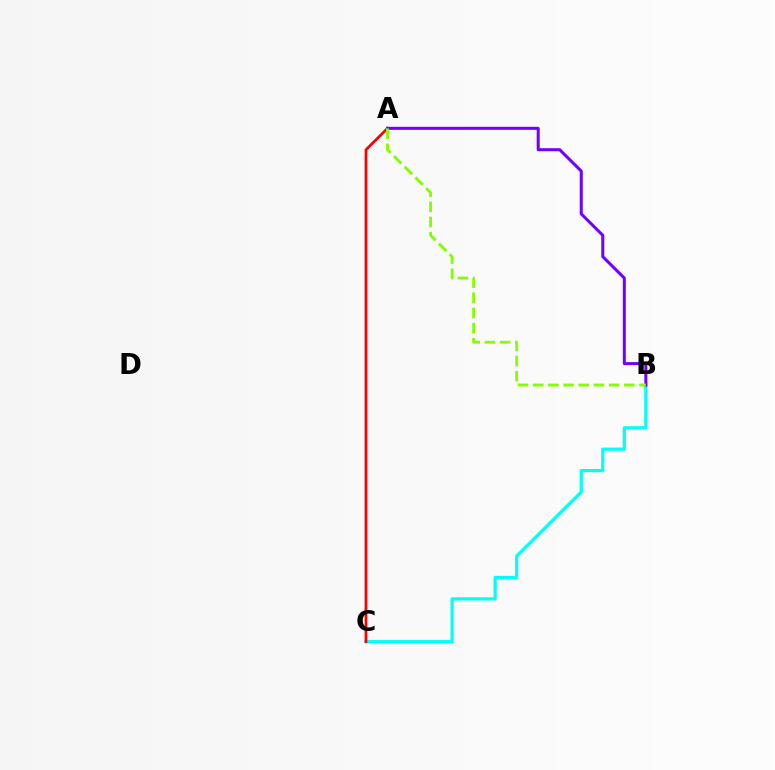{('B', 'C'): [{'color': '#00fff6', 'line_style': 'solid', 'thickness': 2.3}], ('A', 'C'): [{'color': '#ff0000', 'line_style': 'solid', 'thickness': 1.97}], ('A', 'B'): [{'color': '#7200ff', 'line_style': 'solid', 'thickness': 2.18}, {'color': '#84ff00', 'line_style': 'dashed', 'thickness': 2.06}]}